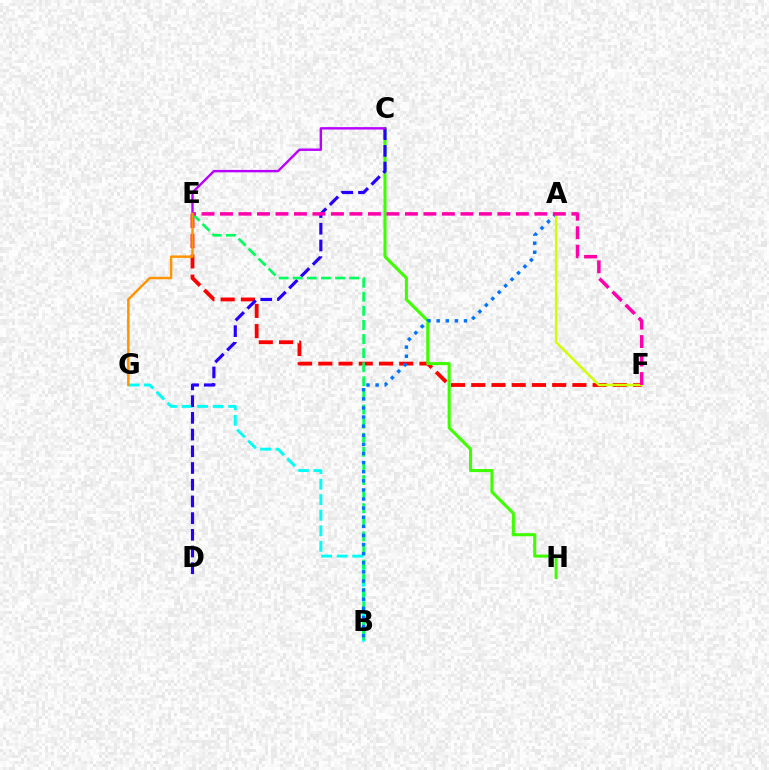{('E', 'F'): [{'color': '#ff0000', 'line_style': 'dashed', 'thickness': 2.75}, {'color': '#ff00ac', 'line_style': 'dashed', 'thickness': 2.51}], ('B', 'G'): [{'color': '#00fff6', 'line_style': 'dashed', 'thickness': 2.11}], ('C', 'H'): [{'color': '#3dff00', 'line_style': 'solid', 'thickness': 2.2}], ('C', 'D'): [{'color': '#2500ff', 'line_style': 'dashed', 'thickness': 2.27}], ('B', 'E'): [{'color': '#00ff5c', 'line_style': 'dashed', 'thickness': 1.92}], ('A', 'B'): [{'color': '#0074ff', 'line_style': 'dotted', 'thickness': 2.47}], ('A', 'F'): [{'color': '#d1ff00', 'line_style': 'solid', 'thickness': 1.78}], ('C', 'E'): [{'color': '#b900ff', 'line_style': 'solid', 'thickness': 1.73}], ('E', 'G'): [{'color': '#ff9400', 'line_style': 'solid', 'thickness': 1.77}]}